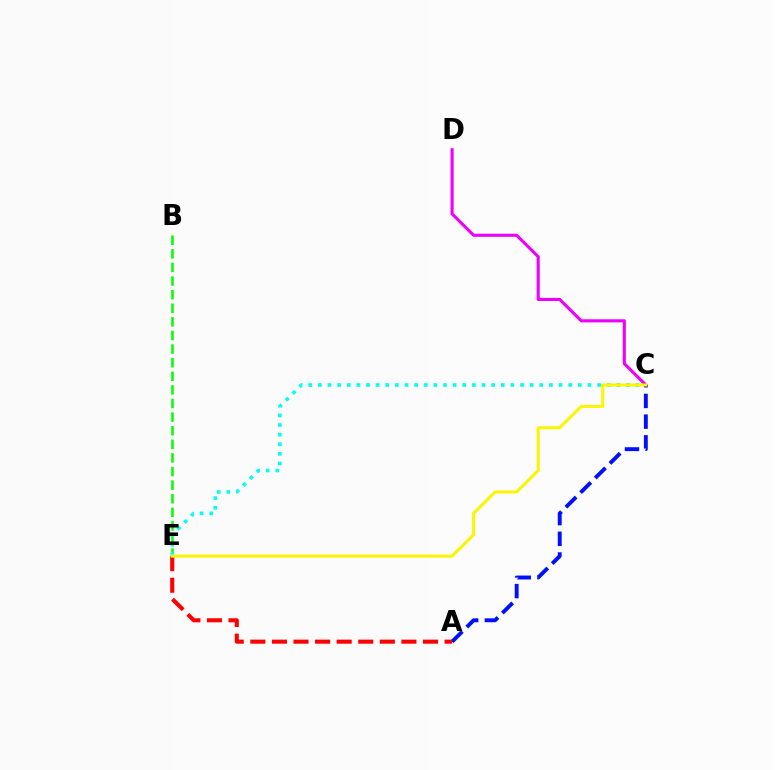{('B', 'E'): [{'color': '#08ff00', 'line_style': 'dashed', 'thickness': 1.85}], ('C', 'E'): [{'color': '#00fff6', 'line_style': 'dotted', 'thickness': 2.62}, {'color': '#fcf500', 'line_style': 'solid', 'thickness': 2.18}], ('C', 'D'): [{'color': '#ee00ff', 'line_style': 'solid', 'thickness': 2.23}], ('A', 'C'): [{'color': '#0010ff', 'line_style': 'dashed', 'thickness': 2.81}], ('A', 'E'): [{'color': '#ff0000', 'line_style': 'dashed', 'thickness': 2.93}]}